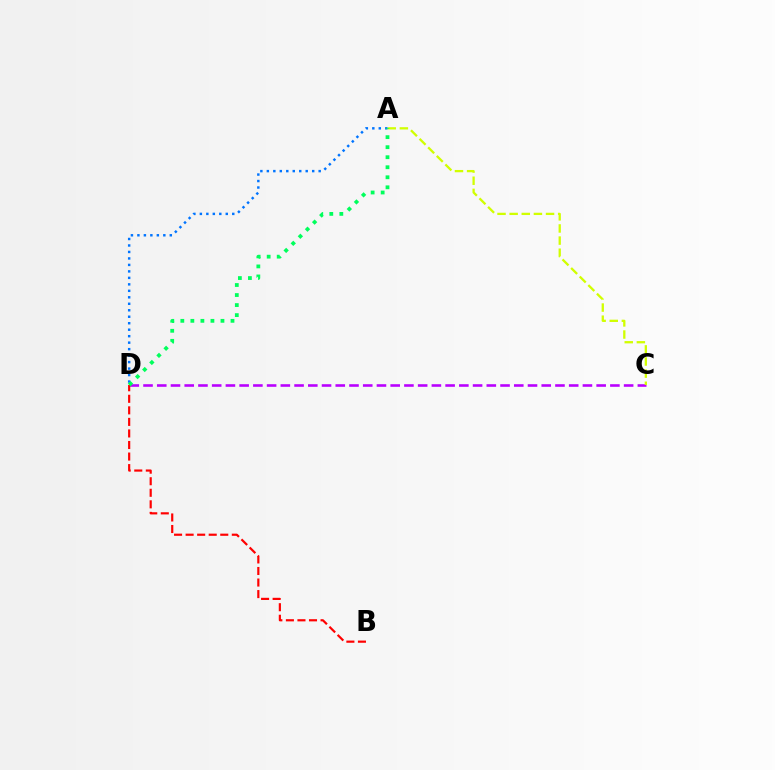{('C', 'D'): [{'color': '#b900ff', 'line_style': 'dashed', 'thickness': 1.87}], ('A', 'C'): [{'color': '#d1ff00', 'line_style': 'dashed', 'thickness': 1.65}], ('B', 'D'): [{'color': '#ff0000', 'line_style': 'dashed', 'thickness': 1.57}], ('A', 'D'): [{'color': '#0074ff', 'line_style': 'dotted', 'thickness': 1.76}, {'color': '#00ff5c', 'line_style': 'dotted', 'thickness': 2.73}]}